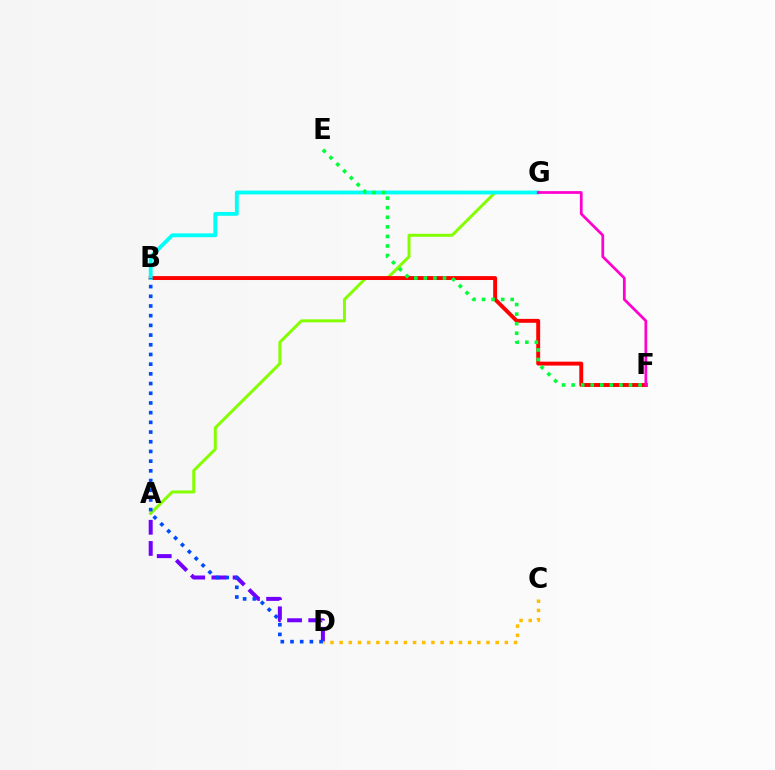{('A', 'G'): [{'color': '#84ff00', 'line_style': 'solid', 'thickness': 2.15}], ('A', 'D'): [{'color': '#7200ff', 'line_style': 'dashed', 'thickness': 2.88}], ('B', 'F'): [{'color': '#ff0000', 'line_style': 'solid', 'thickness': 2.81}], ('B', 'G'): [{'color': '#00fff6', 'line_style': 'solid', 'thickness': 2.77}], ('F', 'G'): [{'color': '#ff00cf', 'line_style': 'solid', 'thickness': 1.97}], ('C', 'D'): [{'color': '#ffbd00', 'line_style': 'dotted', 'thickness': 2.49}], ('E', 'F'): [{'color': '#00ff39', 'line_style': 'dotted', 'thickness': 2.6}], ('B', 'D'): [{'color': '#004bff', 'line_style': 'dotted', 'thickness': 2.63}]}